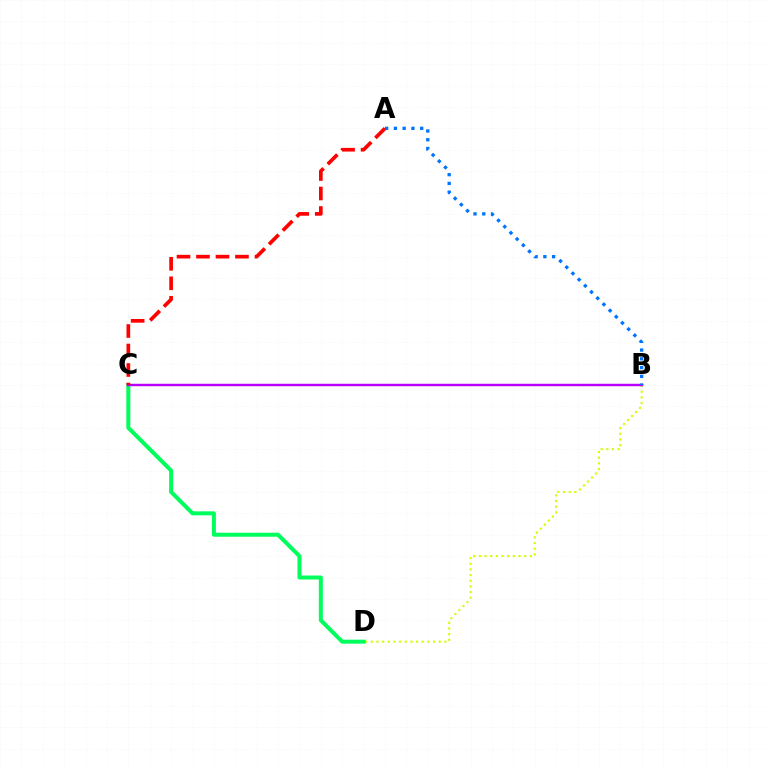{('B', 'D'): [{'color': '#d1ff00', 'line_style': 'dotted', 'thickness': 1.54}], ('C', 'D'): [{'color': '#00ff5c', 'line_style': 'solid', 'thickness': 2.89}], ('B', 'C'): [{'color': '#b900ff', 'line_style': 'solid', 'thickness': 1.76}], ('A', 'B'): [{'color': '#0074ff', 'line_style': 'dotted', 'thickness': 2.38}], ('A', 'C'): [{'color': '#ff0000', 'line_style': 'dashed', 'thickness': 2.65}]}